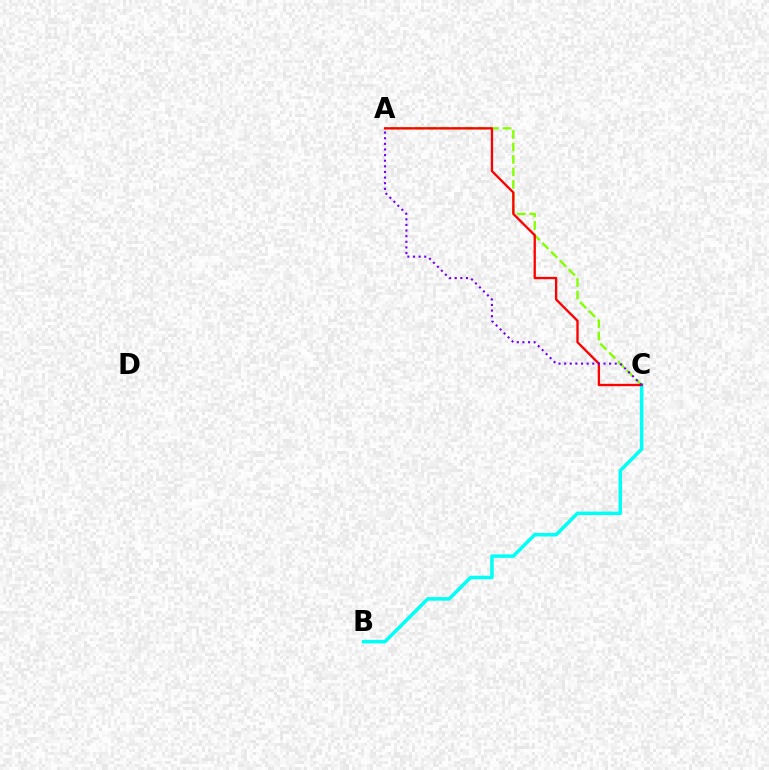{('A', 'C'): [{'color': '#84ff00', 'line_style': 'dashed', 'thickness': 1.69}, {'color': '#ff0000', 'line_style': 'solid', 'thickness': 1.67}, {'color': '#7200ff', 'line_style': 'dotted', 'thickness': 1.53}], ('B', 'C'): [{'color': '#00fff6', 'line_style': 'solid', 'thickness': 2.52}]}